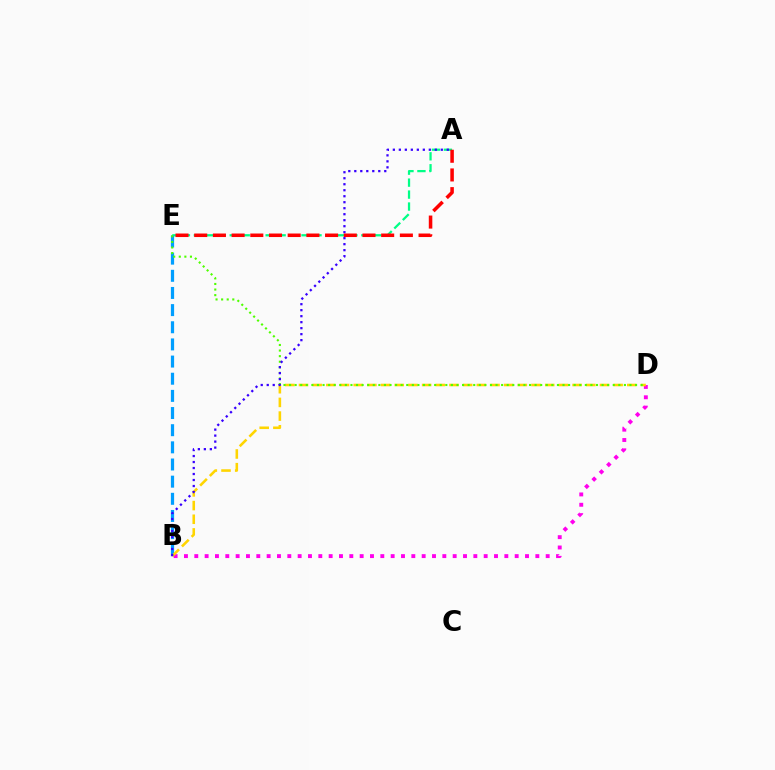{('A', 'E'): [{'color': '#00ff86', 'line_style': 'dashed', 'thickness': 1.63}, {'color': '#ff0000', 'line_style': 'dashed', 'thickness': 2.54}], ('B', 'D'): [{'color': '#ff00ed', 'line_style': 'dotted', 'thickness': 2.81}, {'color': '#ffd500', 'line_style': 'dashed', 'thickness': 1.86}], ('B', 'E'): [{'color': '#009eff', 'line_style': 'dashed', 'thickness': 2.33}], ('D', 'E'): [{'color': '#4fff00', 'line_style': 'dotted', 'thickness': 1.52}], ('A', 'B'): [{'color': '#3700ff', 'line_style': 'dotted', 'thickness': 1.63}]}